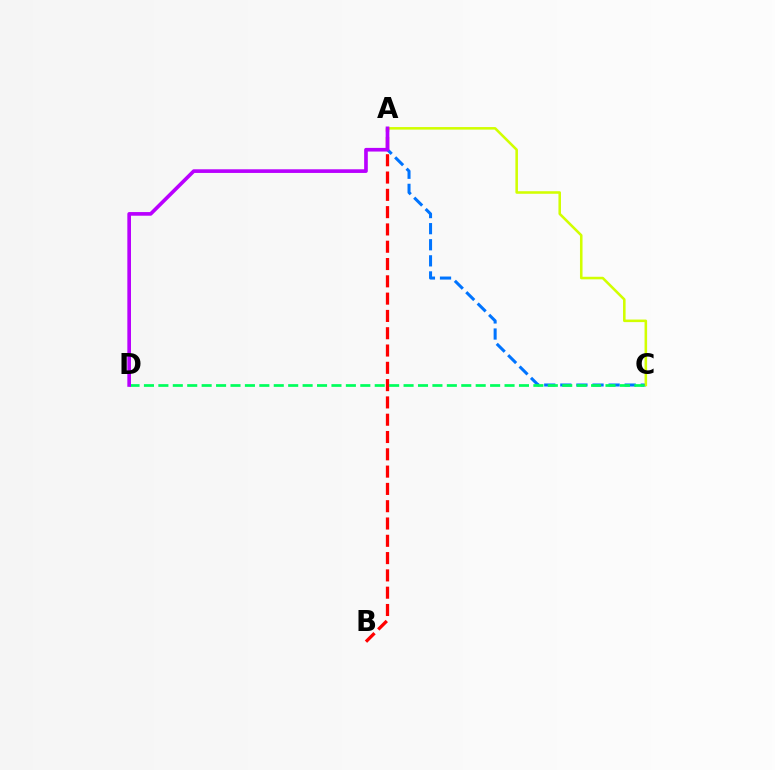{('A', 'C'): [{'color': '#0074ff', 'line_style': 'dashed', 'thickness': 2.19}, {'color': '#d1ff00', 'line_style': 'solid', 'thickness': 1.84}], ('A', 'B'): [{'color': '#ff0000', 'line_style': 'dashed', 'thickness': 2.35}], ('C', 'D'): [{'color': '#00ff5c', 'line_style': 'dashed', 'thickness': 1.96}], ('A', 'D'): [{'color': '#b900ff', 'line_style': 'solid', 'thickness': 2.63}]}